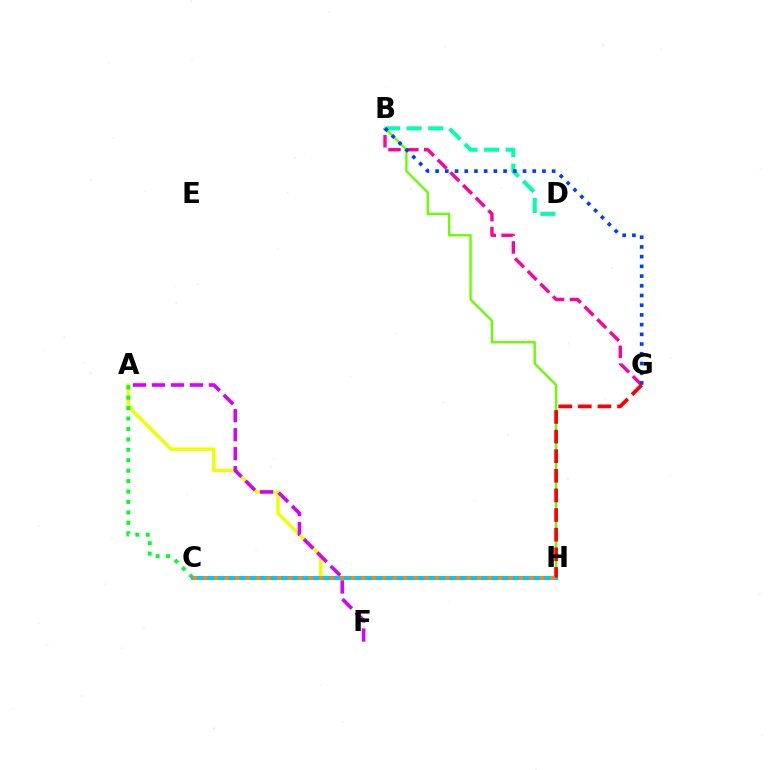{('C', 'H'): [{'color': '#4f00ff', 'line_style': 'dotted', 'thickness': 2.1}, {'color': '#00c7ff', 'line_style': 'solid', 'thickness': 2.92}, {'color': '#ff8800', 'line_style': 'dotted', 'thickness': 2.86}], ('B', 'D'): [{'color': '#00ffaf', 'line_style': 'dashed', 'thickness': 2.93}], ('A', 'H'): [{'color': '#eeff00', 'line_style': 'solid', 'thickness': 2.47}], ('B', 'G'): [{'color': '#ff00a0', 'line_style': 'dashed', 'thickness': 2.43}, {'color': '#003fff', 'line_style': 'dotted', 'thickness': 2.64}], ('B', 'H'): [{'color': '#66ff00', 'line_style': 'solid', 'thickness': 1.7}], ('A', 'C'): [{'color': '#00ff27', 'line_style': 'dotted', 'thickness': 2.83}], ('A', 'F'): [{'color': '#d600ff', 'line_style': 'dashed', 'thickness': 2.58}], ('G', 'H'): [{'color': '#ff0000', 'line_style': 'dashed', 'thickness': 2.67}]}